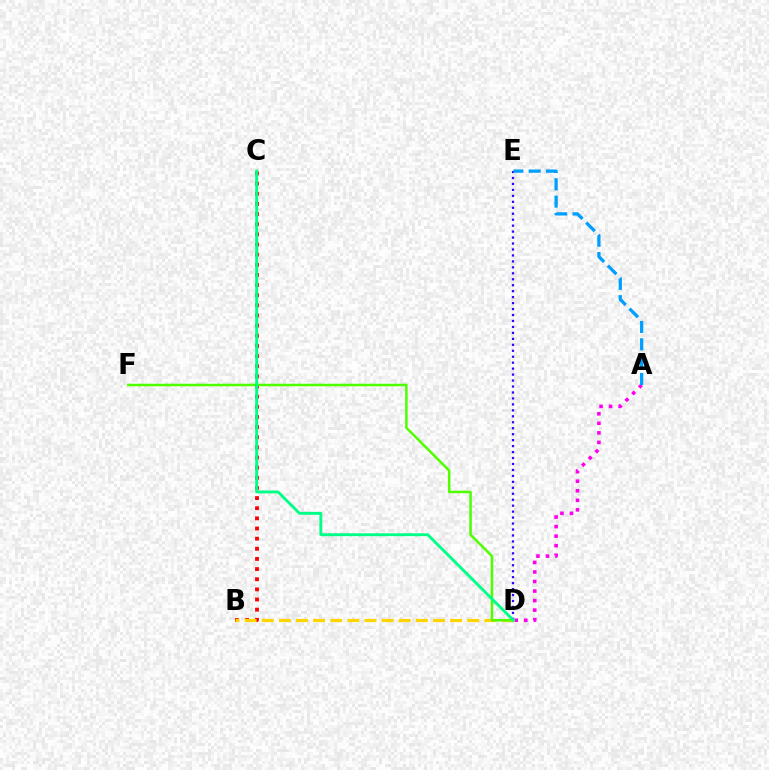{('D', 'E'): [{'color': '#3700ff', 'line_style': 'dotted', 'thickness': 1.62}], ('B', 'C'): [{'color': '#ff0000', 'line_style': 'dotted', 'thickness': 2.76}], ('A', 'D'): [{'color': '#ff00ed', 'line_style': 'dotted', 'thickness': 2.59}], ('B', 'D'): [{'color': '#ffd500', 'line_style': 'dashed', 'thickness': 2.33}], ('D', 'F'): [{'color': '#4fff00', 'line_style': 'solid', 'thickness': 1.81}], ('A', 'E'): [{'color': '#009eff', 'line_style': 'dashed', 'thickness': 2.35}], ('C', 'D'): [{'color': '#00ff86', 'line_style': 'solid', 'thickness': 2.08}]}